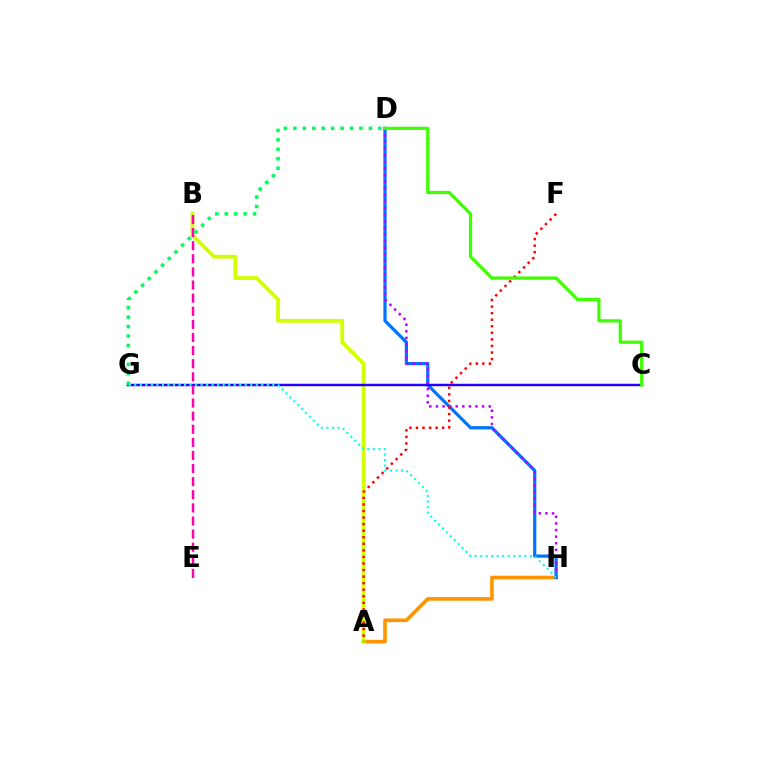{('A', 'H'): [{'color': '#ff9400', 'line_style': 'solid', 'thickness': 2.6}], ('D', 'H'): [{'color': '#0074ff', 'line_style': 'solid', 'thickness': 2.32}, {'color': '#b900ff', 'line_style': 'dotted', 'thickness': 1.79}], ('A', 'B'): [{'color': '#d1ff00', 'line_style': 'solid', 'thickness': 2.73}], ('C', 'G'): [{'color': '#2500ff', 'line_style': 'solid', 'thickness': 1.77}], ('B', 'E'): [{'color': '#ff00ac', 'line_style': 'dashed', 'thickness': 1.78}], ('A', 'F'): [{'color': '#ff0000', 'line_style': 'dotted', 'thickness': 1.78}], ('C', 'D'): [{'color': '#3dff00', 'line_style': 'solid', 'thickness': 2.3}], ('D', 'G'): [{'color': '#00ff5c', 'line_style': 'dotted', 'thickness': 2.57}], ('G', 'H'): [{'color': '#00fff6', 'line_style': 'dotted', 'thickness': 1.5}]}